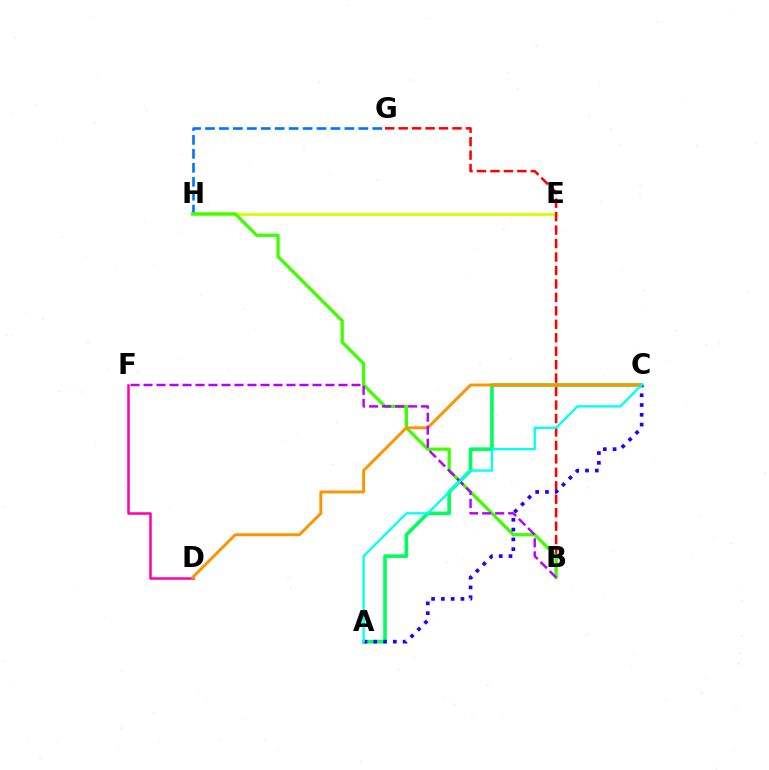{('G', 'H'): [{'color': '#0074ff', 'line_style': 'dashed', 'thickness': 1.89}], ('E', 'H'): [{'color': '#d1ff00', 'line_style': 'solid', 'thickness': 1.99}], ('D', 'F'): [{'color': '#ff00ac', 'line_style': 'solid', 'thickness': 1.81}], ('B', 'G'): [{'color': '#ff0000', 'line_style': 'dashed', 'thickness': 1.83}], ('B', 'H'): [{'color': '#3dff00', 'line_style': 'solid', 'thickness': 2.34}], ('A', 'C'): [{'color': '#00ff5c', 'line_style': 'solid', 'thickness': 2.6}, {'color': '#2500ff', 'line_style': 'dotted', 'thickness': 2.66}, {'color': '#00fff6', 'line_style': 'solid', 'thickness': 1.67}], ('C', 'D'): [{'color': '#ff9400', 'line_style': 'solid', 'thickness': 2.11}], ('B', 'F'): [{'color': '#b900ff', 'line_style': 'dashed', 'thickness': 1.77}]}